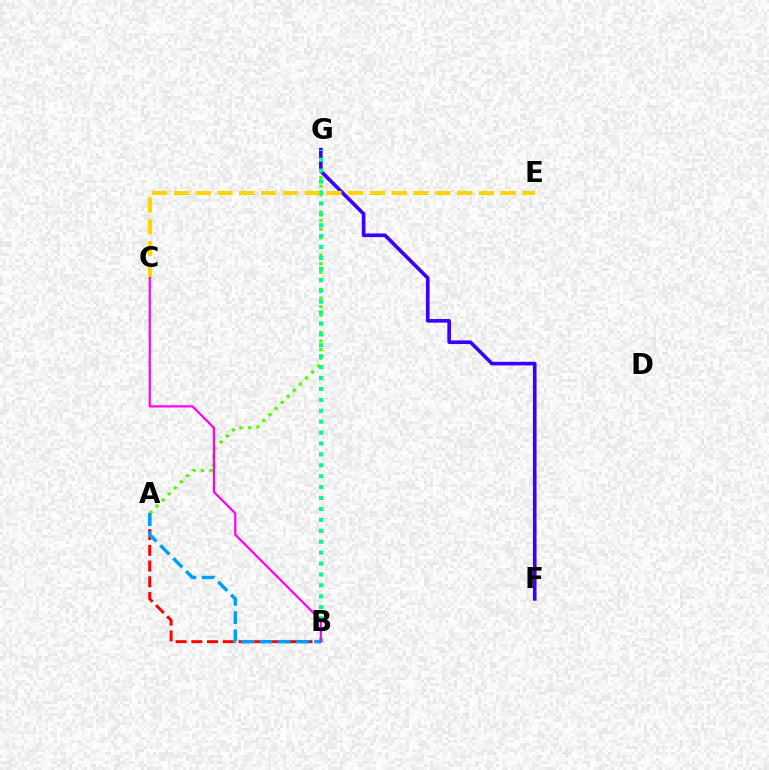{('A', 'G'): [{'color': '#4fff00', 'line_style': 'dotted', 'thickness': 2.34}], ('F', 'G'): [{'color': '#3700ff', 'line_style': 'solid', 'thickness': 2.61}], ('B', 'G'): [{'color': '#00ff86', 'line_style': 'dotted', 'thickness': 2.97}], ('C', 'E'): [{'color': '#ffd500', 'line_style': 'dashed', 'thickness': 2.96}], ('A', 'B'): [{'color': '#ff0000', 'line_style': 'dashed', 'thickness': 2.14}, {'color': '#009eff', 'line_style': 'dashed', 'thickness': 2.48}], ('B', 'C'): [{'color': '#ff00ed', 'line_style': 'solid', 'thickness': 1.57}]}